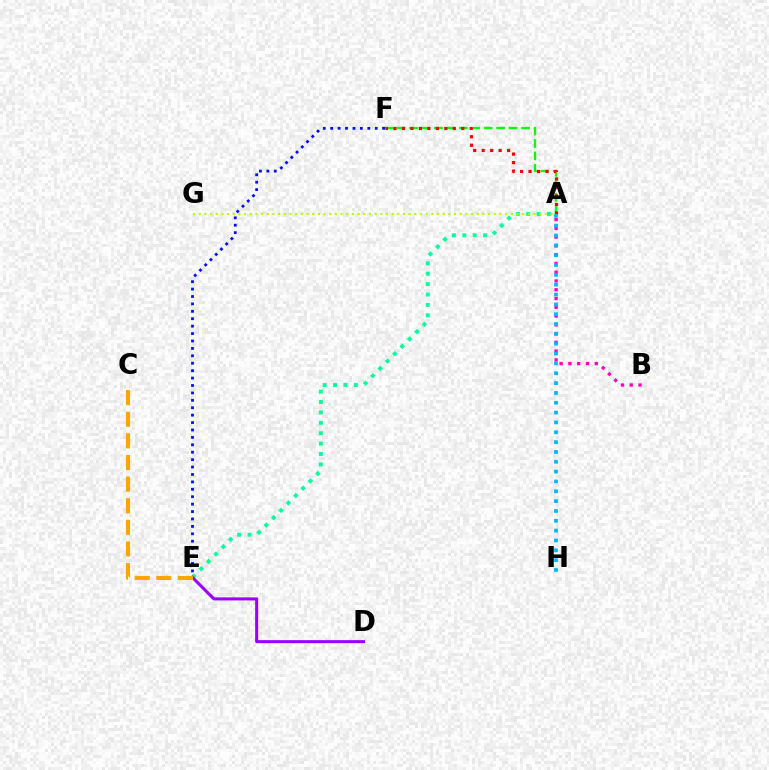{('A', 'F'): [{'color': '#08ff00', 'line_style': 'dashed', 'thickness': 1.69}, {'color': '#ff0000', 'line_style': 'dotted', 'thickness': 2.3}], ('A', 'E'): [{'color': '#00ff9d', 'line_style': 'dotted', 'thickness': 2.83}], ('D', 'E'): [{'color': '#9b00ff', 'line_style': 'solid', 'thickness': 2.2}], ('A', 'B'): [{'color': '#ff00bd', 'line_style': 'dotted', 'thickness': 2.38}], ('E', 'F'): [{'color': '#0010ff', 'line_style': 'dotted', 'thickness': 2.01}], ('A', 'G'): [{'color': '#b3ff00', 'line_style': 'dotted', 'thickness': 1.54}], ('C', 'E'): [{'color': '#ffa500', 'line_style': 'dashed', 'thickness': 2.94}], ('A', 'H'): [{'color': '#00b5ff', 'line_style': 'dotted', 'thickness': 2.67}]}